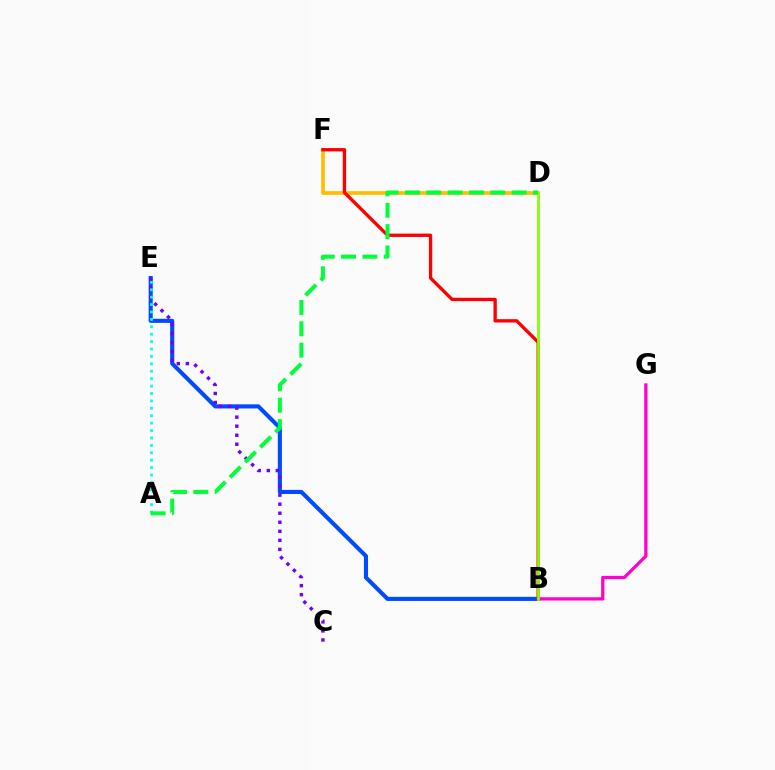{('B', 'E'): [{'color': '#004bff', 'line_style': 'solid', 'thickness': 2.95}], ('C', 'E'): [{'color': '#7200ff', 'line_style': 'dotted', 'thickness': 2.46}], ('D', 'F'): [{'color': '#ffbd00', 'line_style': 'solid', 'thickness': 2.65}], ('B', 'F'): [{'color': '#ff0000', 'line_style': 'solid', 'thickness': 2.39}], ('B', 'G'): [{'color': '#ff00cf', 'line_style': 'solid', 'thickness': 2.34}], ('B', 'D'): [{'color': '#84ff00', 'line_style': 'solid', 'thickness': 1.98}], ('A', 'E'): [{'color': '#00fff6', 'line_style': 'dotted', 'thickness': 2.01}], ('A', 'D'): [{'color': '#00ff39', 'line_style': 'dashed', 'thickness': 2.9}]}